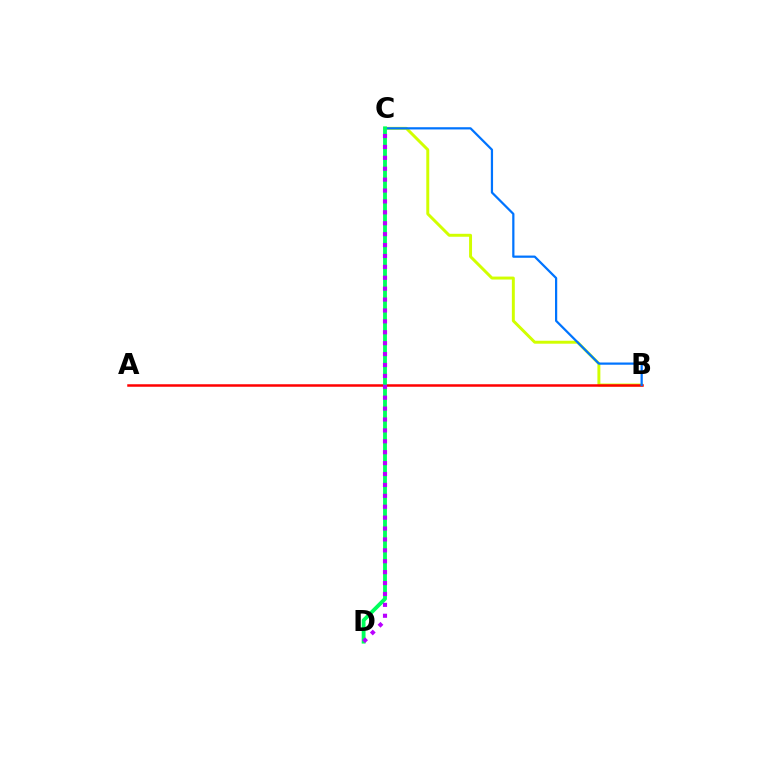{('B', 'C'): [{'color': '#d1ff00', 'line_style': 'solid', 'thickness': 2.13}, {'color': '#0074ff', 'line_style': 'solid', 'thickness': 1.6}], ('A', 'B'): [{'color': '#ff0000', 'line_style': 'solid', 'thickness': 1.8}], ('C', 'D'): [{'color': '#00ff5c', 'line_style': 'solid', 'thickness': 2.76}, {'color': '#b900ff', 'line_style': 'dotted', 'thickness': 2.96}]}